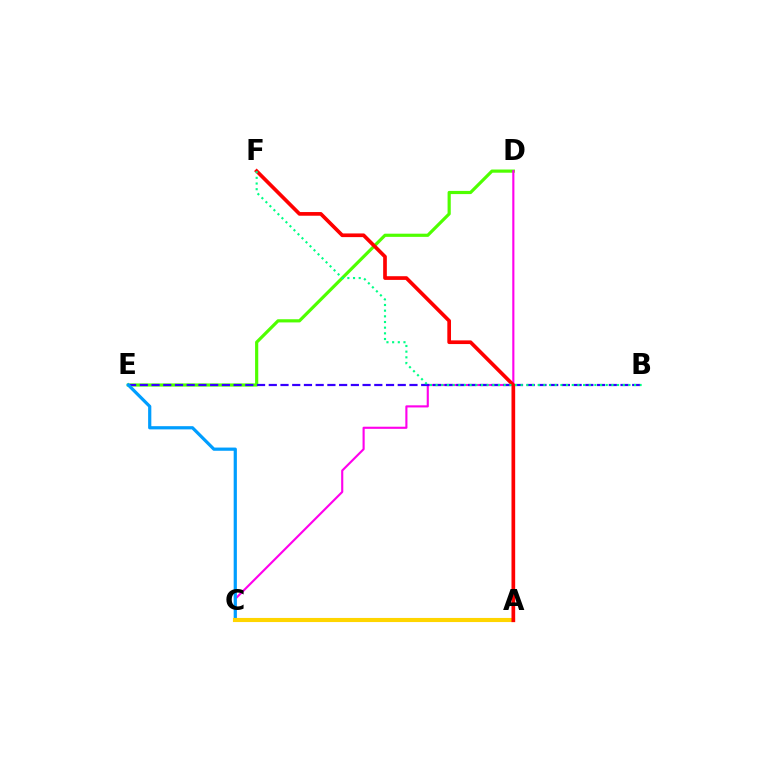{('D', 'E'): [{'color': '#4fff00', 'line_style': 'solid', 'thickness': 2.29}], ('C', 'D'): [{'color': '#ff00ed', 'line_style': 'solid', 'thickness': 1.53}], ('B', 'E'): [{'color': '#3700ff', 'line_style': 'dashed', 'thickness': 1.59}], ('C', 'E'): [{'color': '#009eff', 'line_style': 'solid', 'thickness': 2.31}], ('A', 'C'): [{'color': '#ffd500', 'line_style': 'solid', 'thickness': 2.95}], ('A', 'F'): [{'color': '#ff0000', 'line_style': 'solid', 'thickness': 2.65}], ('B', 'F'): [{'color': '#00ff86', 'line_style': 'dotted', 'thickness': 1.54}]}